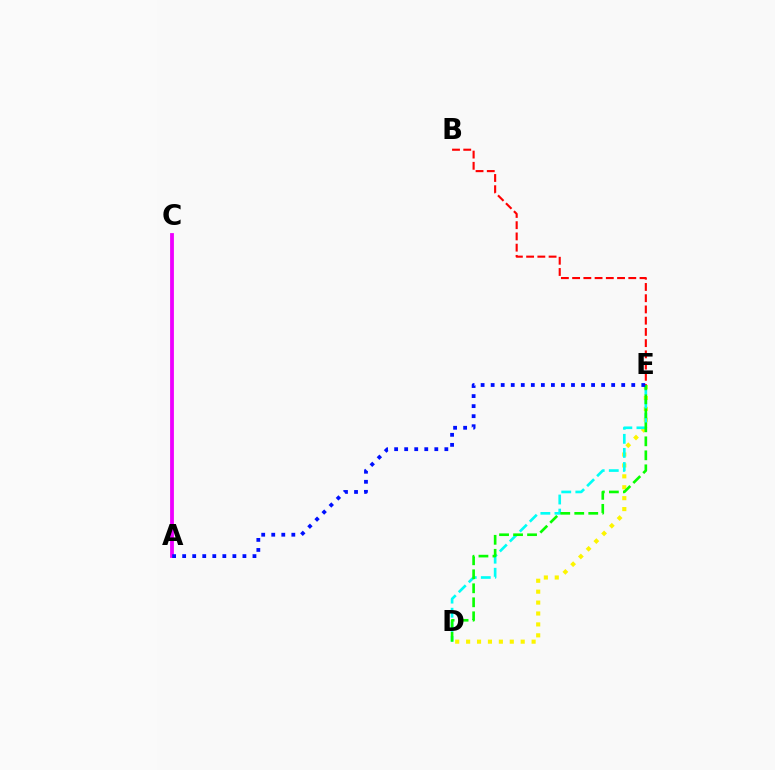{('D', 'E'): [{'color': '#fcf500', 'line_style': 'dotted', 'thickness': 2.97}, {'color': '#00fff6', 'line_style': 'dashed', 'thickness': 1.91}, {'color': '#08ff00', 'line_style': 'dashed', 'thickness': 1.9}], ('A', 'C'): [{'color': '#ee00ff', 'line_style': 'solid', 'thickness': 2.74}], ('B', 'E'): [{'color': '#ff0000', 'line_style': 'dashed', 'thickness': 1.53}], ('A', 'E'): [{'color': '#0010ff', 'line_style': 'dotted', 'thickness': 2.73}]}